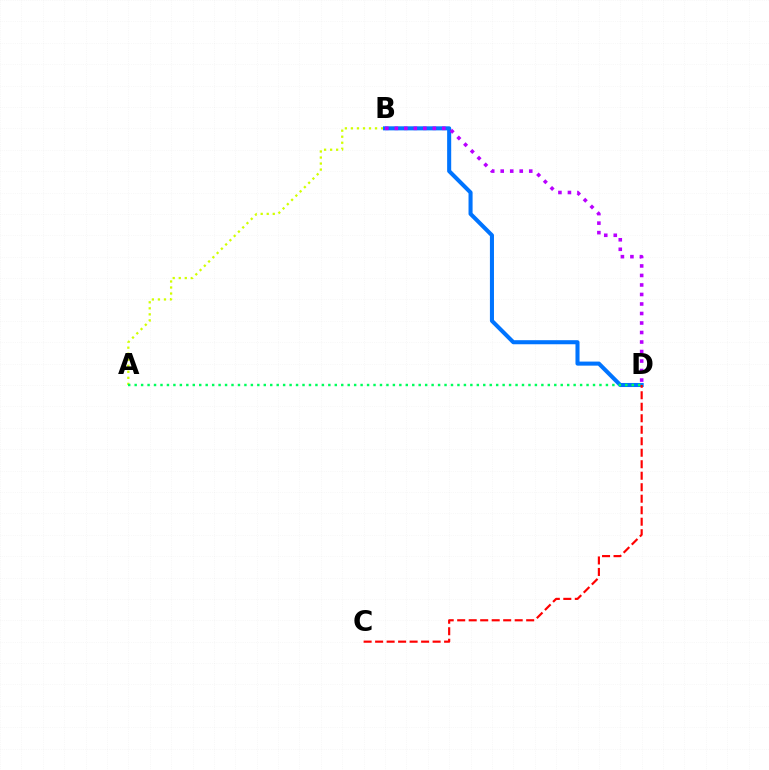{('A', 'B'): [{'color': '#d1ff00', 'line_style': 'dotted', 'thickness': 1.64}], ('B', 'D'): [{'color': '#0074ff', 'line_style': 'solid', 'thickness': 2.92}, {'color': '#b900ff', 'line_style': 'dotted', 'thickness': 2.58}], ('A', 'D'): [{'color': '#00ff5c', 'line_style': 'dotted', 'thickness': 1.75}], ('C', 'D'): [{'color': '#ff0000', 'line_style': 'dashed', 'thickness': 1.56}]}